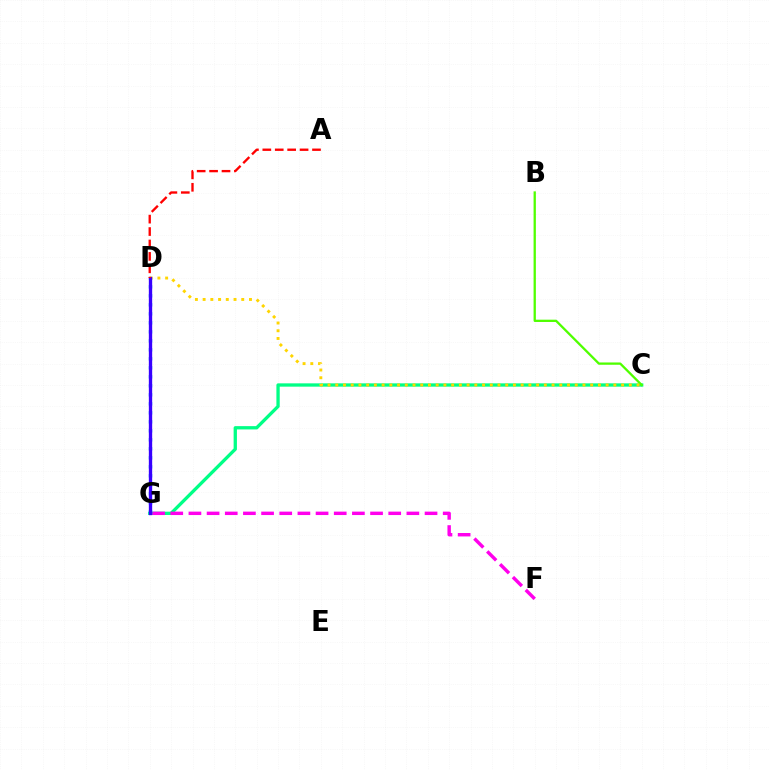{('C', 'G'): [{'color': '#00ff86', 'line_style': 'solid', 'thickness': 2.38}], ('F', 'G'): [{'color': '#ff00ed', 'line_style': 'dashed', 'thickness': 2.47}], ('B', 'C'): [{'color': '#4fff00', 'line_style': 'solid', 'thickness': 1.65}], ('D', 'G'): [{'color': '#009eff', 'line_style': 'dotted', 'thickness': 2.44}, {'color': '#3700ff', 'line_style': 'solid', 'thickness': 2.4}], ('C', 'D'): [{'color': '#ffd500', 'line_style': 'dotted', 'thickness': 2.1}], ('A', 'D'): [{'color': '#ff0000', 'line_style': 'dashed', 'thickness': 1.69}]}